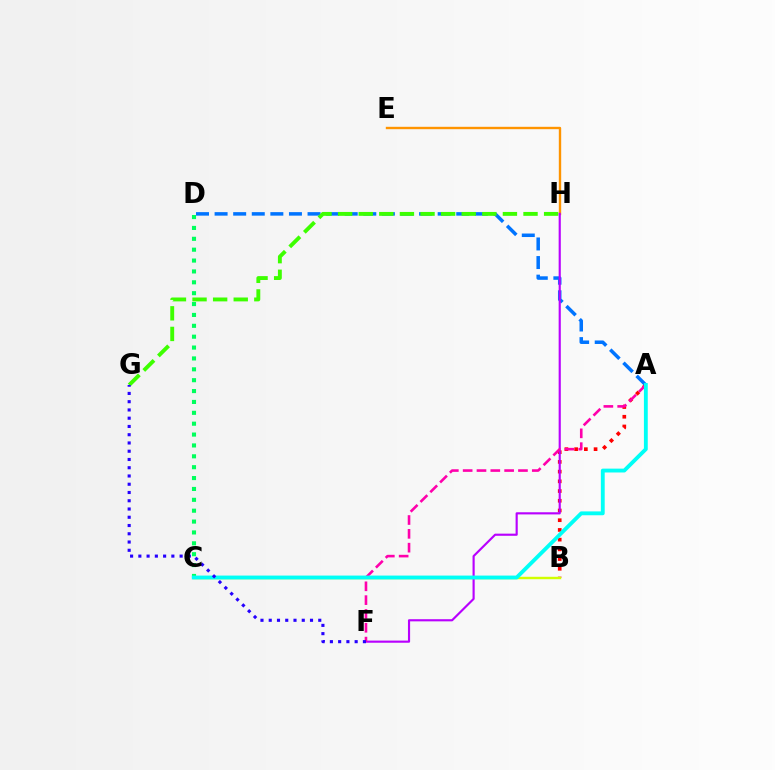{('A', 'B'): [{'color': '#ff0000', 'line_style': 'dotted', 'thickness': 2.64}], ('A', 'D'): [{'color': '#0074ff', 'line_style': 'dashed', 'thickness': 2.53}], ('G', 'H'): [{'color': '#3dff00', 'line_style': 'dashed', 'thickness': 2.8}], ('E', 'H'): [{'color': '#ff9400', 'line_style': 'solid', 'thickness': 1.72}], ('B', 'C'): [{'color': '#d1ff00', 'line_style': 'solid', 'thickness': 1.75}], ('F', 'H'): [{'color': '#b900ff', 'line_style': 'solid', 'thickness': 1.54}], ('A', 'F'): [{'color': '#ff00ac', 'line_style': 'dashed', 'thickness': 1.88}], ('C', 'D'): [{'color': '#00ff5c', 'line_style': 'dotted', 'thickness': 2.95}], ('A', 'C'): [{'color': '#00fff6', 'line_style': 'solid', 'thickness': 2.77}], ('F', 'G'): [{'color': '#2500ff', 'line_style': 'dotted', 'thickness': 2.24}]}